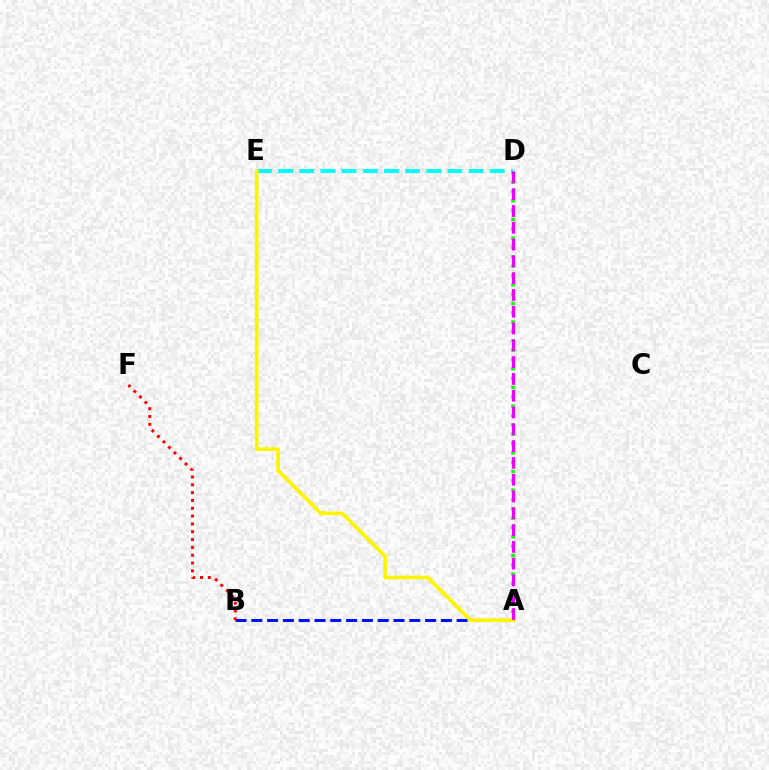{('A', 'D'): [{'color': '#08ff00', 'line_style': 'dotted', 'thickness': 2.54}, {'color': '#ee00ff', 'line_style': 'dashed', 'thickness': 2.28}], ('A', 'B'): [{'color': '#0010ff', 'line_style': 'dashed', 'thickness': 2.15}], ('D', 'E'): [{'color': '#00fff6', 'line_style': 'dashed', 'thickness': 2.88}], ('A', 'E'): [{'color': '#fcf500', 'line_style': 'solid', 'thickness': 2.64}], ('B', 'F'): [{'color': '#ff0000', 'line_style': 'dotted', 'thickness': 2.12}]}